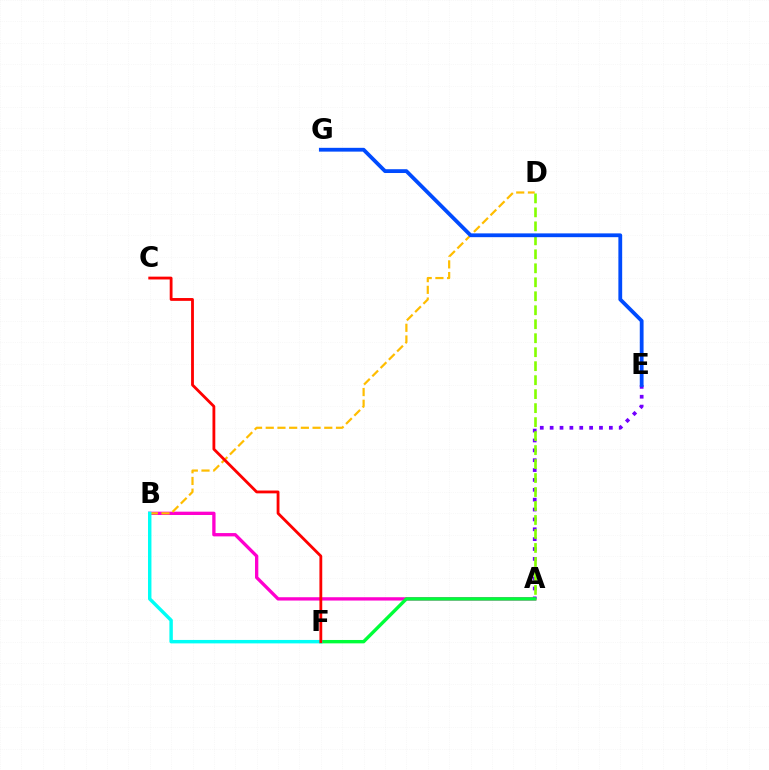{('A', 'B'): [{'color': '#ff00cf', 'line_style': 'solid', 'thickness': 2.38}], ('B', 'D'): [{'color': '#ffbd00', 'line_style': 'dashed', 'thickness': 1.59}], ('A', 'E'): [{'color': '#7200ff', 'line_style': 'dotted', 'thickness': 2.68}], ('A', 'D'): [{'color': '#84ff00', 'line_style': 'dashed', 'thickness': 1.9}], ('A', 'F'): [{'color': '#00ff39', 'line_style': 'solid', 'thickness': 2.43}], ('B', 'F'): [{'color': '#00fff6', 'line_style': 'solid', 'thickness': 2.47}], ('E', 'G'): [{'color': '#004bff', 'line_style': 'solid', 'thickness': 2.73}], ('C', 'F'): [{'color': '#ff0000', 'line_style': 'solid', 'thickness': 2.03}]}